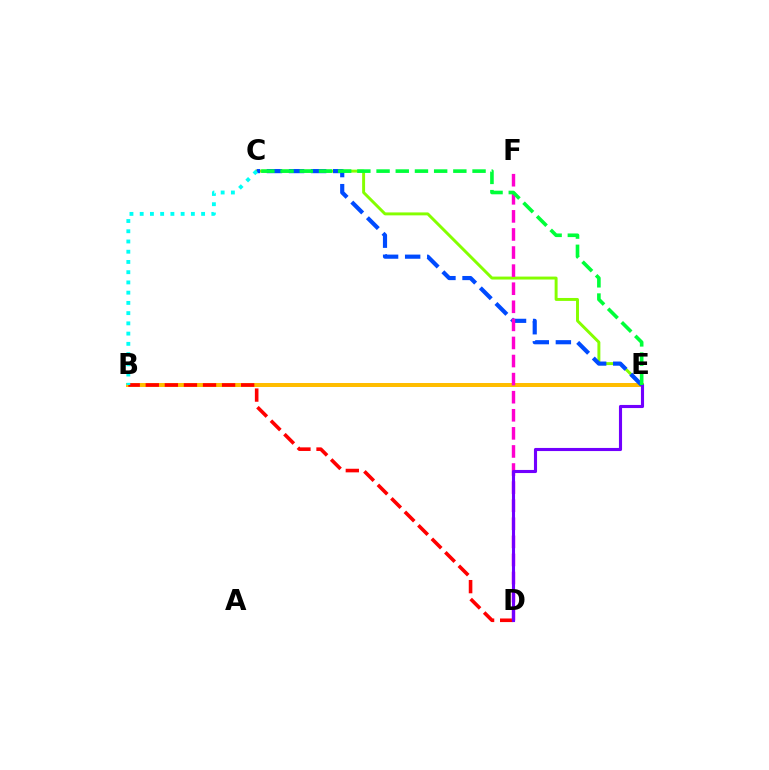{('B', 'E'): [{'color': '#ffbd00', 'line_style': 'solid', 'thickness': 2.87}], ('C', 'E'): [{'color': '#84ff00', 'line_style': 'solid', 'thickness': 2.12}, {'color': '#004bff', 'line_style': 'dashed', 'thickness': 3.0}, {'color': '#00ff39', 'line_style': 'dashed', 'thickness': 2.61}], ('B', 'D'): [{'color': '#ff0000', 'line_style': 'dashed', 'thickness': 2.59}], ('D', 'F'): [{'color': '#ff00cf', 'line_style': 'dashed', 'thickness': 2.46}], ('B', 'C'): [{'color': '#00fff6', 'line_style': 'dotted', 'thickness': 2.78}], ('D', 'E'): [{'color': '#7200ff', 'line_style': 'solid', 'thickness': 2.24}]}